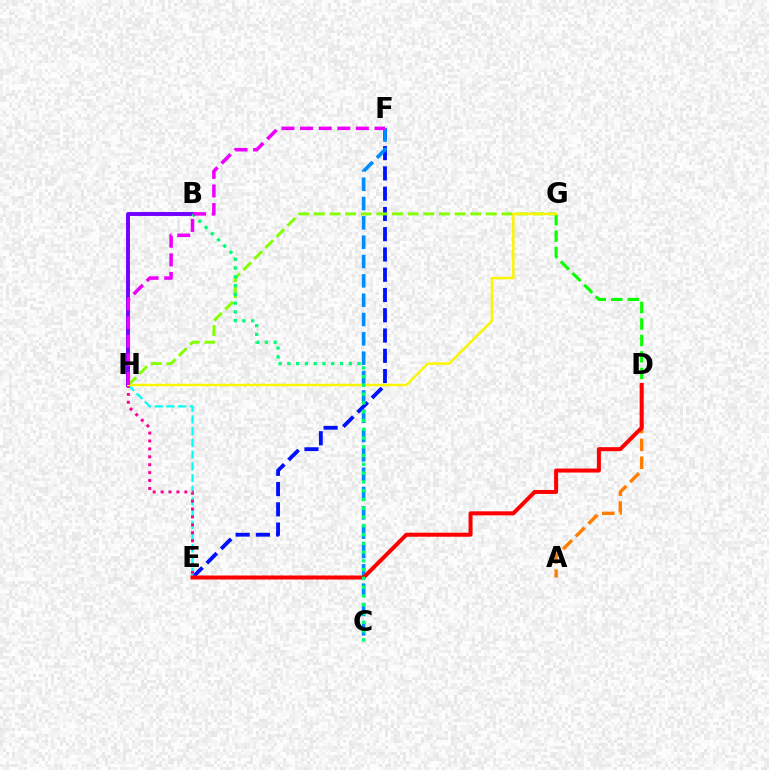{('B', 'H'): [{'color': '#7200ff', 'line_style': 'solid', 'thickness': 2.82}], ('E', 'F'): [{'color': '#0010ff', 'line_style': 'dashed', 'thickness': 2.75}], ('D', 'G'): [{'color': '#08ff00', 'line_style': 'dashed', 'thickness': 2.24}], ('A', 'D'): [{'color': '#ff7c00', 'line_style': 'dashed', 'thickness': 2.43}], ('E', 'H'): [{'color': '#00fff6', 'line_style': 'dashed', 'thickness': 1.59}, {'color': '#ff0094', 'line_style': 'dotted', 'thickness': 2.15}], ('G', 'H'): [{'color': '#84ff00', 'line_style': 'dashed', 'thickness': 2.12}, {'color': '#fcf500', 'line_style': 'solid', 'thickness': 1.79}], ('C', 'F'): [{'color': '#008cff', 'line_style': 'dashed', 'thickness': 2.63}], ('D', 'E'): [{'color': '#ff0000', 'line_style': 'solid', 'thickness': 2.89}], ('B', 'C'): [{'color': '#00ff74', 'line_style': 'dotted', 'thickness': 2.38}], ('F', 'H'): [{'color': '#ee00ff', 'line_style': 'dashed', 'thickness': 2.53}]}